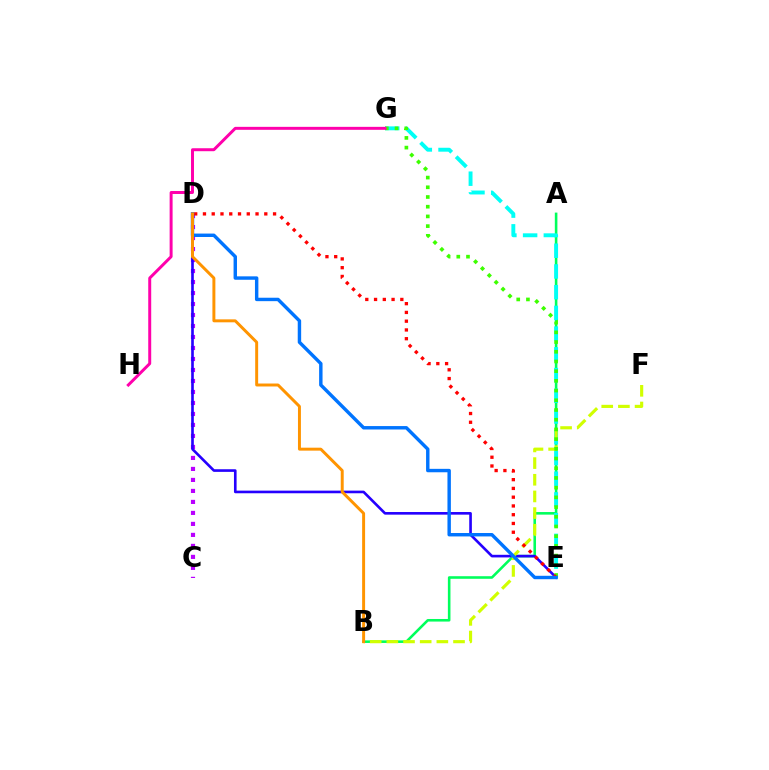{('C', 'D'): [{'color': '#b900ff', 'line_style': 'dotted', 'thickness': 2.99}], ('A', 'B'): [{'color': '#00ff5c', 'line_style': 'solid', 'thickness': 1.86}], ('D', 'E'): [{'color': '#2500ff', 'line_style': 'solid', 'thickness': 1.89}, {'color': '#ff0000', 'line_style': 'dotted', 'thickness': 2.38}, {'color': '#0074ff', 'line_style': 'solid', 'thickness': 2.46}], ('E', 'G'): [{'color': '#00fff6', 'line_style': 'dashed', 'thickness': 2.82}, {'color': '#3dff00', 'line_style': 'dotted', 'thickness': 2.64}], ('B', 'F'): [{'color': '#d1ff00', 'line_style': 'dashed', 'thickness': 2.26}], ('G', 'H'): [{'color': '#ff00ac', 'line_style': 'solid', 'thickness': 2.14}], ('B', 'D'): [{'color': '#ff9400', 'line_style': 'solid', 'thickness': 2.13}]}